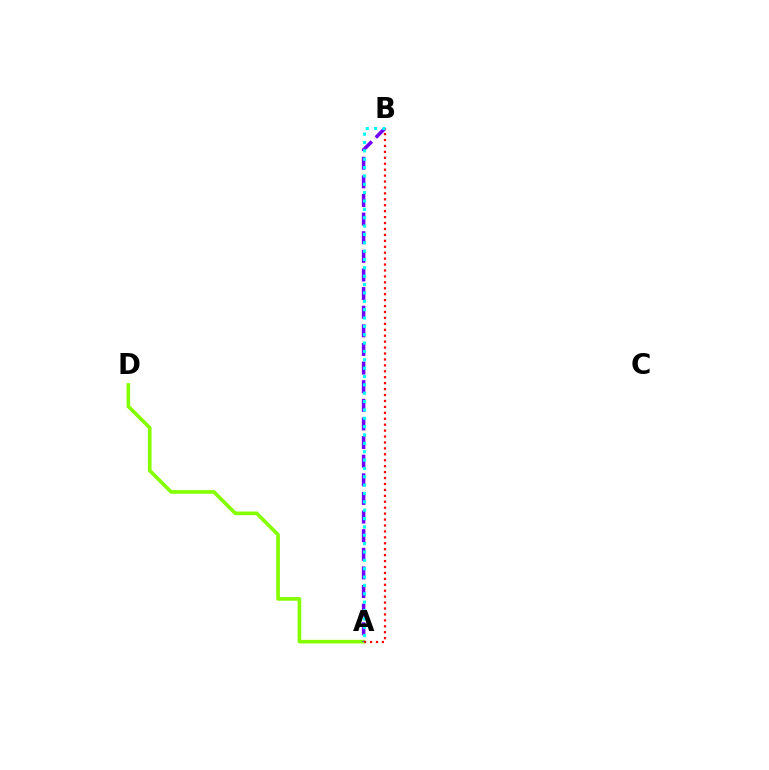{('A', 'D'): [{'color': '#84ff00', 'line_style': 'solid', 'thickness': 2.62}], ('A', 'B'): [{'color': '#7200ff', 'line_style': 'dashed', 'thickness': 2.53}, {'color': '#ff0000', 'line_style': 'dotted', 'thickness': 1.61}, {'color': '#00fff6', 'line_style': 'dotted', 'thickness': 2.27}]}